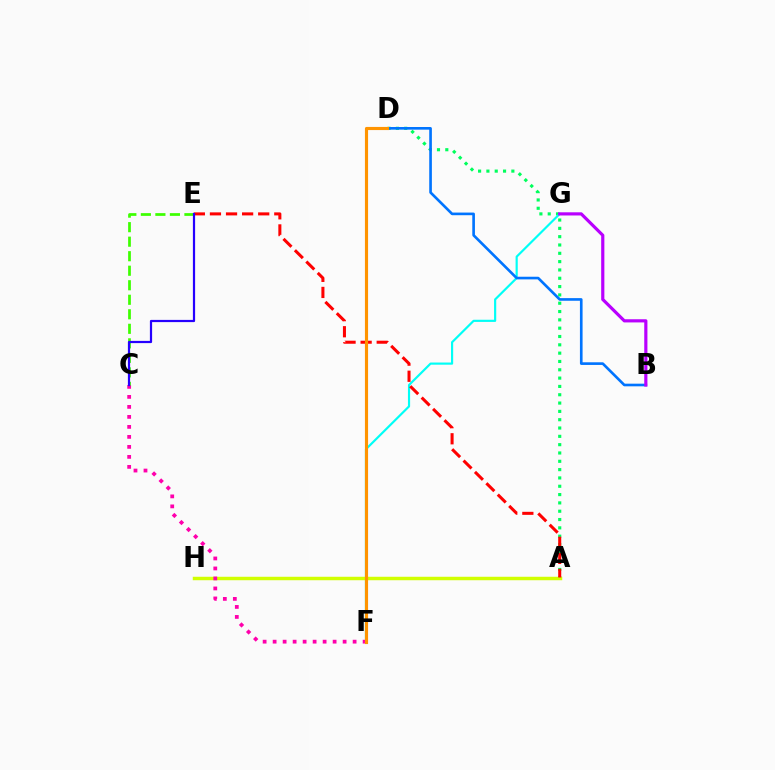{('A', 'D'): [{'color': '#00ff5c', 'line_style': 'dotted', 'thickness': 2.26}], ('F', 'G'): [{'color': '#00fff6', 'line_style': 'solid', 'thickness': 1.56}], ('B', 'D'): [{'color': '#0074ff', 'line_style': 'solid', 'thickness': 1.9}], ('A', 'H'): [{'color': '#d1ff00', 'line_style': 'solid', 'thickness': 2.49}], ('A', 'E'): [{'color': '#ff0000', 'line_style': 'dashed', 'thickness': 2.19}], ('B', 'G'): [{'color': '#b900ff', 'line_style': 'solid', 'thickness': 2.29}], ('C', 'F'): [{'color': '#ff00ac', 'line_style': 'dotted', 'thickness': 2.72}], ('D', 'F'): [{'color': '#ff9400', 'line_style': 'solid', 'thickness': 2.26}], ('C', 'E'): [{'color': '#3dff00', 'line_style': 'dashed', 'thickness': 1.97}, {'color': '#2500ff', 'line_style': 'solid', 'thickness': 1.59}]}